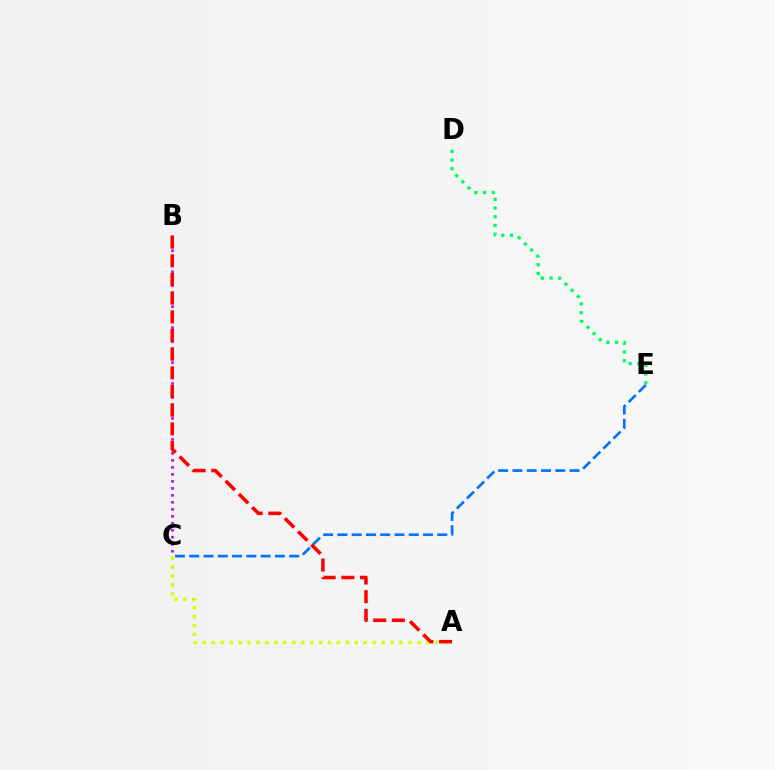{('D', 'E'): [{'color': '#00ff5c', 'line_style': 'dotted', 'thickness': 2.37}], ('B', 'C'): [{'color': '#b900ff', 'line_style': 'dotted', 'thickness': 1.9}], ('C', 'E'): [{'color': '#0074ff', 'line_style': 'dashed', 'thickness': 1.94}], ('A', 'C'): [{'color': '#d1ff00', 'line_style': 'dotted', 'thickness': 2.43}], ('A', 'B'): [{'color': '#ff0000', 'line_style': 'dashed', 'thickness': 2.54}]}